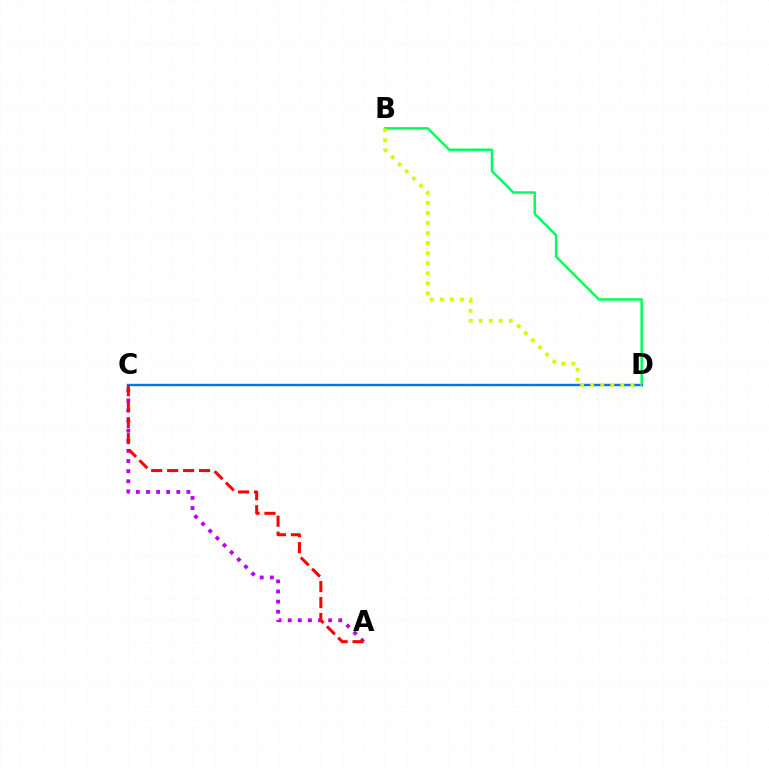{('B', 'D'): [{'color': '#00ff5c', 'line_style': 'solid', 'thickness': 1.77}, {'color': '#d1ff00', 'line_style': 'dotted', 'thickness': 2.73}], ('A', 'C'): [{'color': '#b900ff', 'line_style': 'dotted', 'thickness': 2.75}, {'color': '#ff0000', 'line_style': 'dashed', 'thickness': 2.17}], ('C', 'D'): [{'color': '#0074ff', 'line_style': 'solid', 'thickness': 1.72}]}